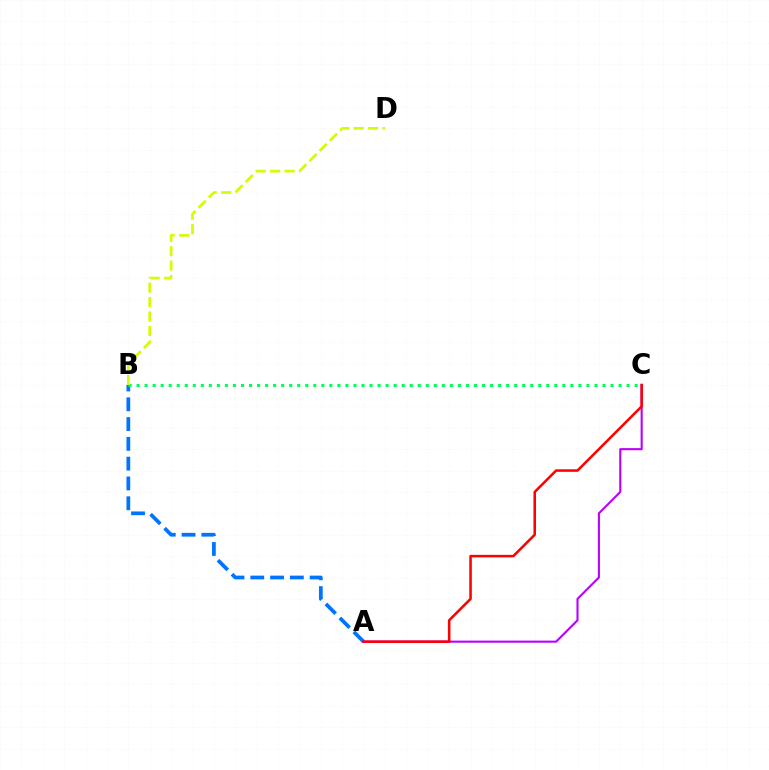{('A', 'B'): [{'color': '#0074ff', 'line_style': 'dashed', 'thickness': 2.69}], ('A', 'C'): [{'color': '#b900ff', 'line_style': 'solid', 'thickness': 1.51}, {'color': '#ff0000', 'line_style': 'solid', 'thickness': 1.82}], ('B', 'C'): [{'color': '#00ff5c', 'line_style': 'dotted', 'thickness': 2.18}], ('B', 'D'): [{'color': '#d1ff00', 'line_style': 'dashed', 'thickness': 1.96}]}